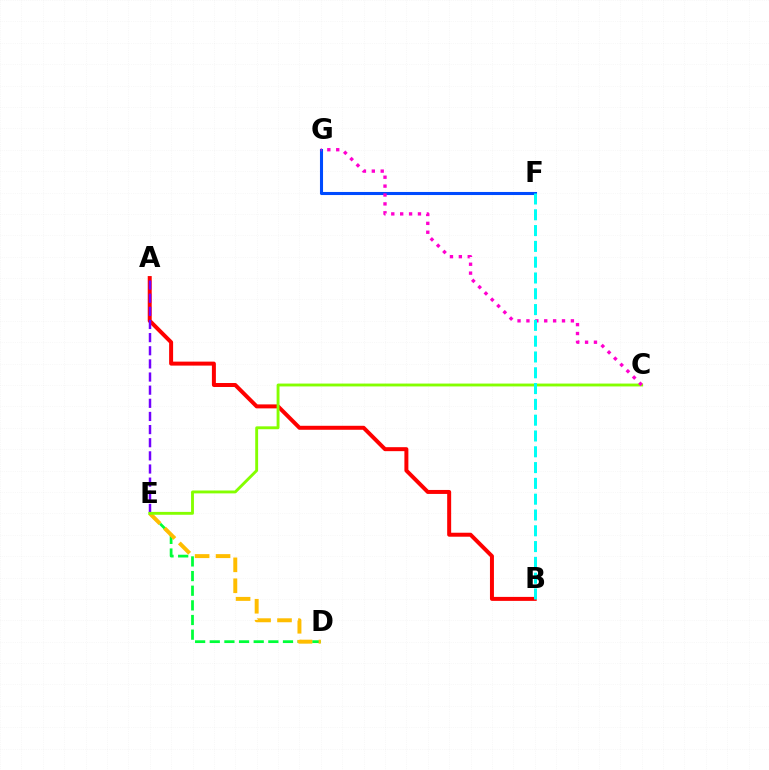{('F', 'G'): [{'color': '#004bff', 'line_style': 'solid', 'thickness': 2.21}], ('A', 'B'): [{'color': '#ff0000', 'line_style': 'solid', 'thickness': 2.87}], ('D', 'E'): [{'color': '#00ff39', 'line_style': 'dashed', 'thickness': 1.99}, {'color': '#ffbd00', 'line_style': 'dashed', 'thickness': 2.84}], ('A', 'E'): [{'color': '#7200ff', 'line_style': 'dashed', 'thickness': 1.78}], ('C', 'E'): [{'color': '#84ff00', 'line_style': 'solid', 'thickness': 2.07}], ('C', 'G'): [{'color': '#ff00cf', 'line_style': 'dotted', 'thickness': 2.42}], ('B', 'F'): [{'color': '#00fff6', 'line_style': 'dashed', 'thickness': 2.15}]}